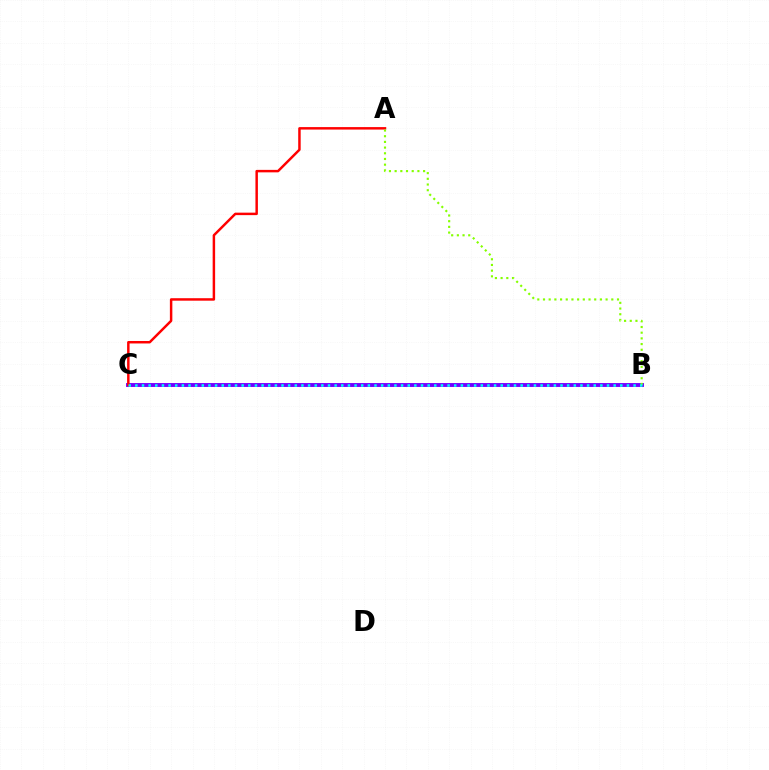{('B', 'C'): [{'color': '#7200ff', 'line_style': 'solid', 'thickness': 2.81}, {'color': '#00fff6', 'line_style': 'dotted', 'thickness': 1.81}], ('A', 'C'): [{'color': '#ff0000', 'line_style': 'solid', 'thickness': 1.78}], ('A', 'B'): [{'color': '#84ff00', 'line_style': 'dotted', 'thickness': 1.55}]}